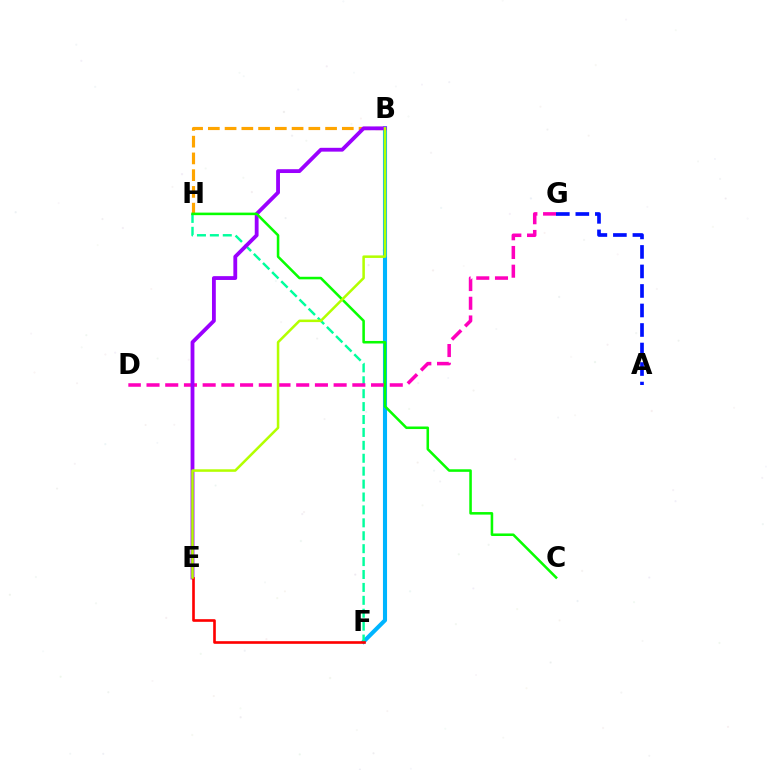{('B', 'F'): [{'color': '#00b5ff', 'line_style': 'solid', 'thickness': 2.95}], ('B', 'H'): [{'color': '#ffa500', 'line_style': 'dashed', 'thickness': 2.28}], ('F', 'H'): [{'color': '#00ff9d', 'line_style': 'dashed', 'thickness': 1.75}], ('D', 'G'): [{'color': '#ff00bd', 'line_style': 'dashed', 'thickness': 2.54}], ('B', 'E'): [{'color': '#9b00ff', 'line_style': 'solid', 'thickness': 2.75}, {'color': '#b3ff00', 'line_style': 'solid', 'thickness': 1.82}], ('A', 'G'): [{'color': '#0010ff', 'line_style': 'dashed', 'thickness': 2.65}], ('E', 'F'): [{'color': '#ff0000', 'line_style': 'solid', 'thickness': 1.9}], ('C', 'H'): [{'color': '#08ff00', 'line_style': 'solid', 'thickness': 1.84}]}